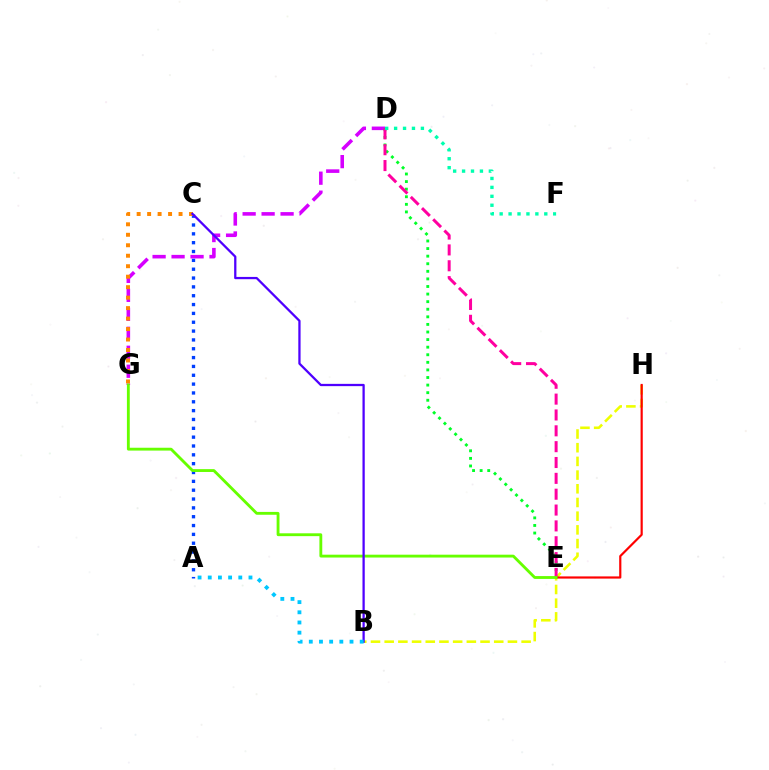{('A', 'C'): [{'color': '#003fff', 'line_style': 'dotted', 'thickness': 2.4}], ('D', 'G'): [{'color': '#d600ff', 'line_style': 'dashed', 'thickness': 2.58}], ('C', 'G'): [{'color': '#ff8800', 'line_style': 'dotted', 'thickness': 2.85}], ('D', 'E'): [{'color': '#00ff27', 'line_style': 'dotted', 'thickness': 2.06}, {'color': '#ff00a0', 'line_style': 'dashed', 'thickness': 2.15}], ('B', 'H'): [{'color': '#eeff00', 'line_style': 'dashed', 'thickness': 1.86}], ('E', 'H'): [{'color': '#ff0000', 'line_style': 'solid', 'thickness': 1.57}], ('E', 'G'): [{'color': '#66ff00', 'line_style': 'solid', 'thickness': 2.05}], ('D', 'F'): [{'color': '#00ffaf', 'line_style': 'dotted', 'thickness': 2.43}], ('B', 'C'): [{'color': '#4f00ff', 'line_style': 'solid', 'thickness': 1.63}], ('A', 'B'): [{'color': '#00c7ff', 'line_style': 'dotted', 'thickness': 2.77}]}